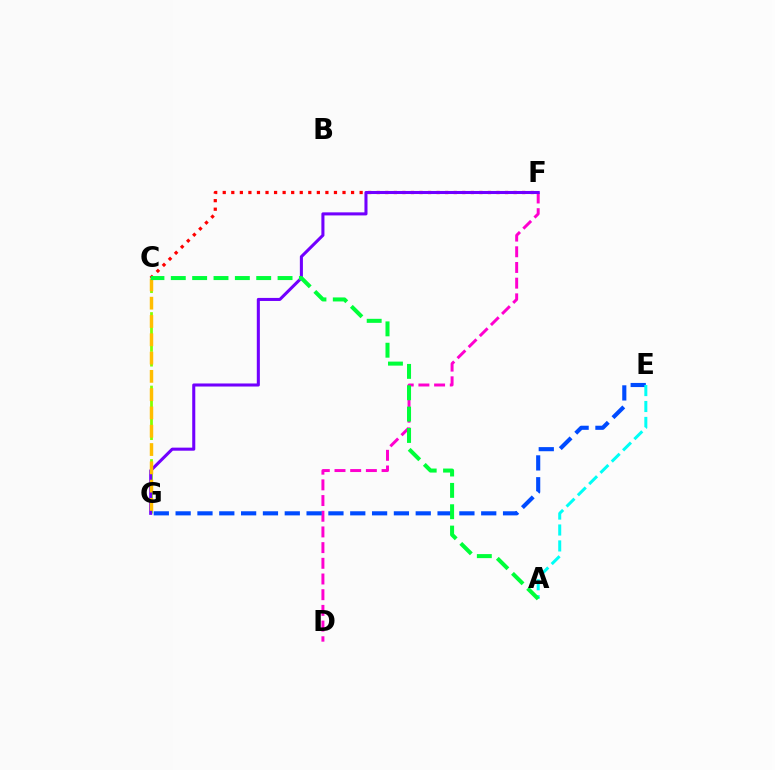{('C', 'G'): [{'color': '#84ff00', 'line_style': 'dashed', 'thickness': 2.0}, {'color': '#ffbd00', 'line_style': 'dashed', 'thickness': 2.49}], ('C', 'F'): [{'color': '#ff0000', 'line_style': 'dotted', 'thickness': 2.32}], ('D', 'F'): [{'color': '#ff00cf', 'line_style': 'dashed', 'thickness': 2.13}], ('E', 'G'): [{'color': '#004bff', 'line_style': 'dashed', 'thickness': 2.97}], ('F', 'G'): [{'color': '#7200ff', 'line_style': 'solid', 'thickness': 2.2}], ('A', 'E'): [{'color': '#00fff6', 'line_style': 'dashed', 'thickness': 2.16}], ('A', 'C'): [{'color': '#00ff39', 'line_style': 'dashed', 'thickness': 2.9}]}